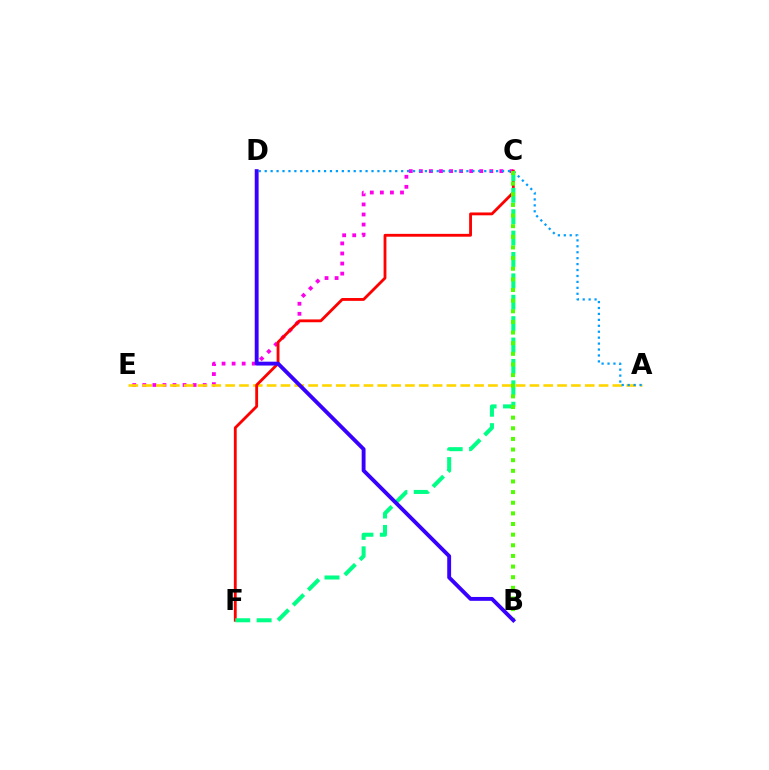{('C', 'E'): [{'color': '#ff00ed', 'line_style': 'dotted', 'thickness': 2.73}], ('A', 'E'): [{'color': '#ffd500', 'line_style': 'dashed', 'thickness': 1.88}], ('C', 'F'): [{'color': '#ff0000', 'line_style': 'solid', 'thickness': 2.04}, {'color': '#00ff86', 'line_style': 'dashed', 'thickness': 2.91}], ('A', 'D'): [{'color': '#009eff', 'line_style': 'dotted', 'thickness': 1.61}], ('B', 'C'): [{'color': '#4fff00', 'line_style': 'dotted', 'thickness': 2.89}], ('B', 'D'): [{'color': '#3700ff', 'line_style': 'solid', 'thickness': 2.78}]}